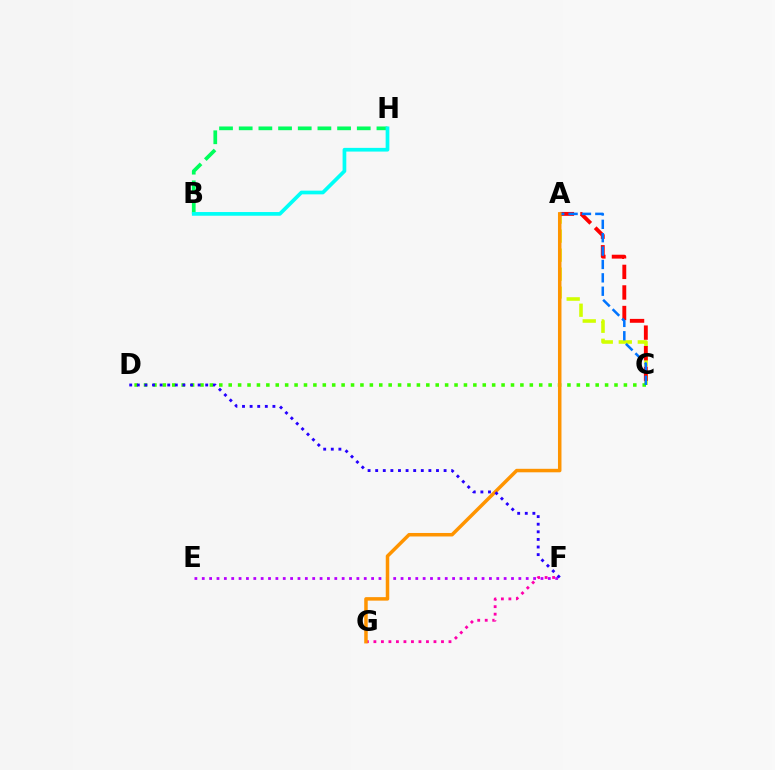{('A', 'C'): [{'color': '#d1ff00', 'line_style': 'dashed', 'thickness': 2.58}, {'color': '#ff0000', 'line_style': 'dashed', 'thickness': 2.79}, {'color': '#0074ff', 'line_style': 'dashed', 'thickness': 1.82}], ('F', 'G'): [{'color': '#ff00ac', 'line_style': 'dotted', 'thickness': 2.04}], ('E', 'F'): [{'color': '#b900ff', 'line_style': 'dotted', 'thickness': 2.0}], ('B', 'H'): [{'color': '#00ff5c', 'line_style': 'dashed', 'thickness': 2.67}, {'color': '#00fff6', 'line_style': 'solid', 'thickness': 2.66}], ('C', 'D'): [{'color': '#3dff00', 'line_style': 'dotted', 'thickness': 2.56}], ('A', 'G'): [{'color': '#ff9400', 'line_style': 'solid', 'thickness': 2.52}], ('D', 'F'): [{'color': '#2500ff', 'line_style': 'dotted', 'thickness': 2.07}]}